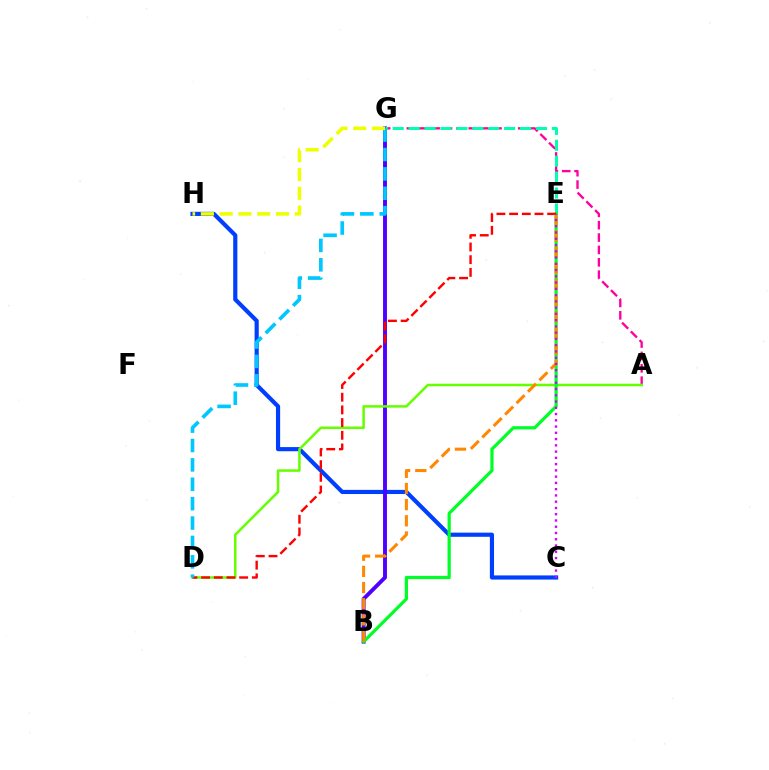{('A', 'G'): [{'color': '#ff00a0', 'line_style': 'dashed', 'thickness': 1.68}], ('C', 'H'): [{'color': '#003fff', 'line_style': 'solid', 'thickness': 2.99}], ('B', 'G'): [{'color': '#4f00ff', 'line_style': 'solid', 'thickness': 2.81}], ('E', 'G'): [{'color': '#00ffaf', 'line_style': 'dashed', 'thickness': 2.16}], ('A', 'D'): [{'color': '#66ff00', 'line_style': 'solid', 'thickness': 1.82}], ('B', 'E'): [{'color': '#00ff27', 'line_style': 'solid', 'thickness': 2.32}, {'color': '#ff8800', 'line_style': 'dashed', 'thickness': 2.2}], ('D', 'E'): [{'color': '#ff0000', 'line_style': 'dashed', 'thickness': 1.72}], ('D', 'G'): [{'color': '#00c7ff', 'line_style': 'dashed', 'thickness': 2.63}], ('G', 'H'): [{'color': '#eeff00', 'line_style': 'dashed', 'thickness': 2.55}], ('C', 'E'): [{'color': '#d600ff', 'line_style': 'dotted', 'thickness': 1.7}]}